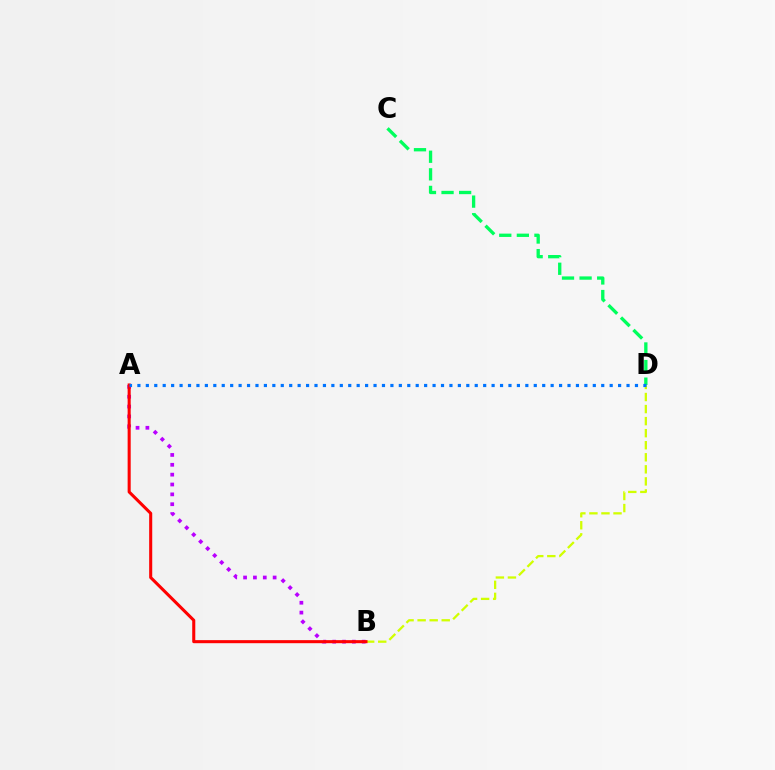{('A', 'B'): [{'color': '#b900ff', 'line_style': 'dotted', 'thickness': 2.68}, {'color': '#ff0000', 'line_style': 'solid', 'thickness': 2.2}], ('B', 'D'): [{'color': '#d1ff00', 'line_style': 'dashed', 'thickness': 1.64}], ('C', 'D'): [{'color': '#00ff5c', 'line_style': 'dashed', 'thickness': 2.39}], ('A', 'D'): [{'color': '#0074ff', 'line_style': 'dotted', 'thickness': 2.29}]}